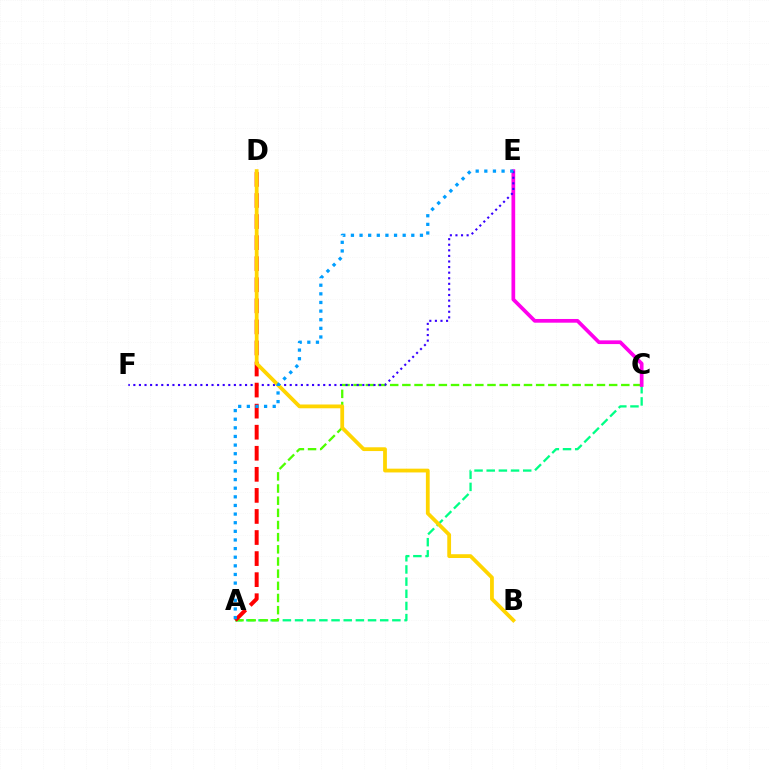{('A', 'C'): [{'color': '#00ff86', 'line_style': 'dashed', 'thickness': 1.65}, {'color': '#4fff00', 'line_style': 'dashed', 'thickness': 1.65}], ('C', 'E'): [{'color': '#ff00ed', 'line_style': 'solid', 'thickness': 2.67}], ('E', 'F'): [{'color': '#3700ff', 'line_style': 'dotted', 'thickness': 1.52}], ('A', 'D'): [{'color': '#ff0000', 'line_style': 'dashed', 'thickness': 2.86}], ('B', 'D'): [{'color': '#ffd500', 'line_style': 'solid', 'thickness': 2.72}], ('A', 'E'): [{'color': '#009eff', 'line_style': 'dotted', 'thickness': 2.34}]}